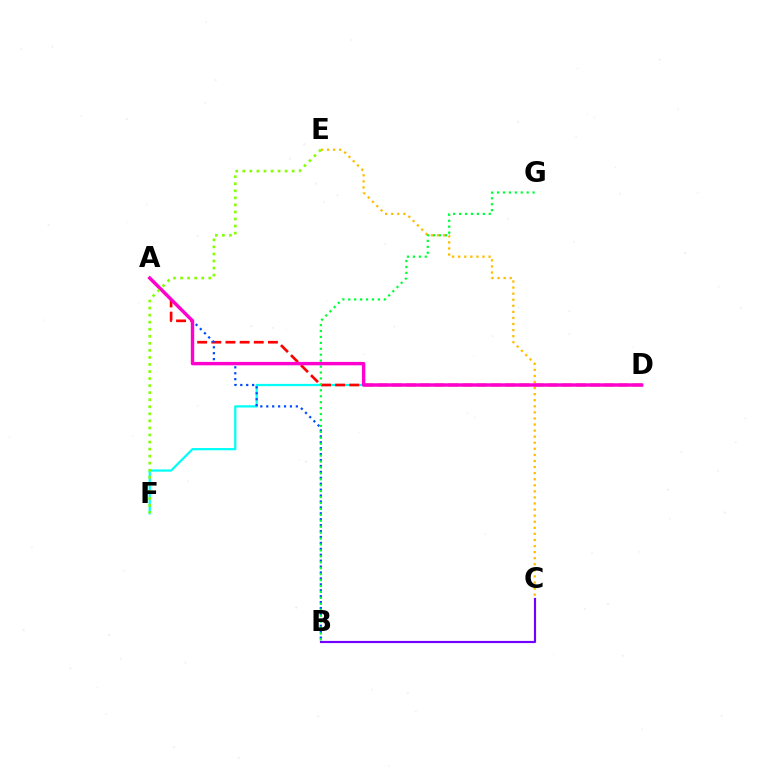{('D', 'F'): [{'color': '#00fff6', 'line_style': 'solid', 'thickness': 1.61}], ('B', 'C'): [{'color': '#7200ff', 'line_style': 'solid', 'thickness': 1.56}], ('A', 'D'): [{'color': '#ff0000', 'line_style': 'dashed', 'thickness': 1.92}, {'color': '#ff00cf', 'line_style': 'solid', 'thickness': 2.45}], ('C', 'E'): [{'color': '#ffbd00', 'line_style': 'dotted', 'thickness': 1.65}], ('A', 'B'): [{'color': '#004bff', 'line_style': 'dotted', 'thickness': 1.61}], ('B', 'G'): [{'color': '#00ff39', 'line_style': 'dotted', 'thickness': 1.61}], ('E', 'F'): [{'color': '#84ff00', 'line_style': 'dotted', 'thickness': 1.92}]}